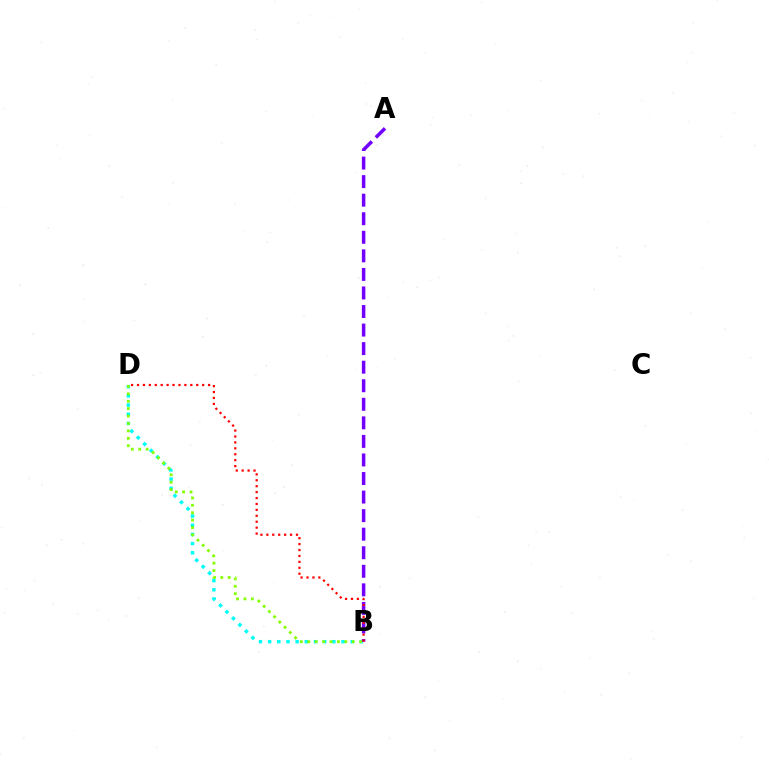{('B', 'D'): [{'color': '#00fff6', 'line_style': 'dotted', 'thickness': 2.49}, {'color': '#ff0000', 'line_style': 'dotted', 'thickness': 1.61}, {'color': '#84ff00', 'line_style': 'dotted', 'thickness': 2.01}], ('A', 'B'): [{'color': '#7200ff', 'line_style': 'dashed', 'thickness': 2.52}]}